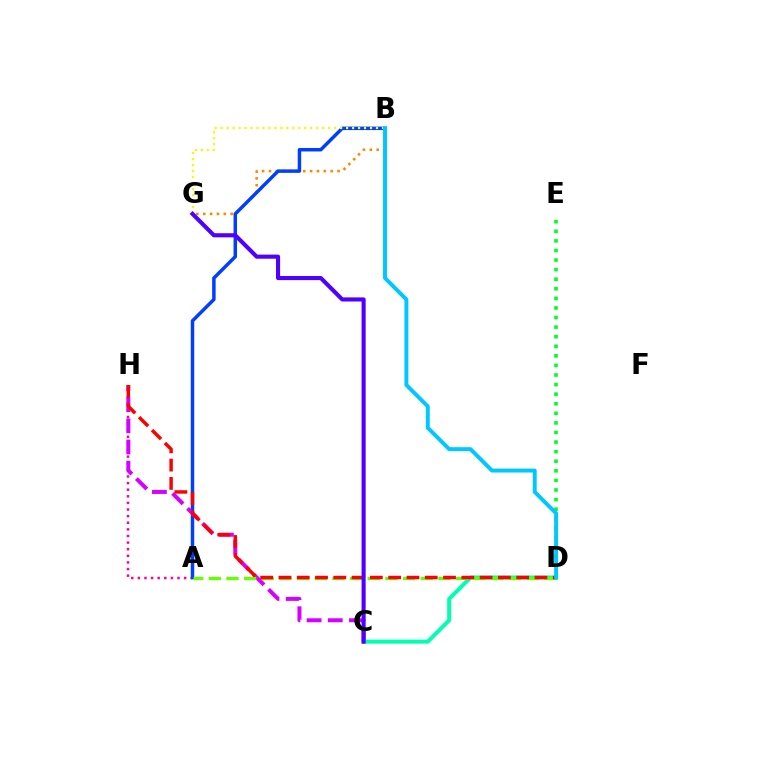{('A', 'H'): [{'color': '#ff00a0', 'line_style': 'dotted', 'thickness': 1.8}], ('B', 'G'): [{'color': '#ff8800', 'line_style': 'dotted', 'thickness': 1.86}, {'color': '#eeff00', 'line_style': 'dotted', 'thickness': 1.62}], ('D', 'E'): [{'color': '#00ff27', 'line_style': 'dotted', 'thickness': 2.6}], ('A', 'B'): [{'color': '#003fff', 'line_style': 'solid', 'thickness': 2.5}], ('C', 'H'): [{'color': '#d600ff', 'line_style': 'dashed', 'thickness': 2.88}], ('C', 'D'): [{'color': '#00ffaf', 'line_style': 'solid', 'thickness': 2.87}], ('A', 'D'): [{'color': '#66ff00', 'line_style': 'dashed', 'thickness': 2.4}], ('D', 'H'): [{'color': '#ff0000', 'line_style': 'dashed', 'thickness': 2.48}], ('B', 'D'): [{'color': '#00c7ff', 'line_style': 'solid', 'thickness': 2.84}], ('C', 'G'): [{'color': '#4f00ff', 'line_style': 'solid', 'thickness': 2.96}]}